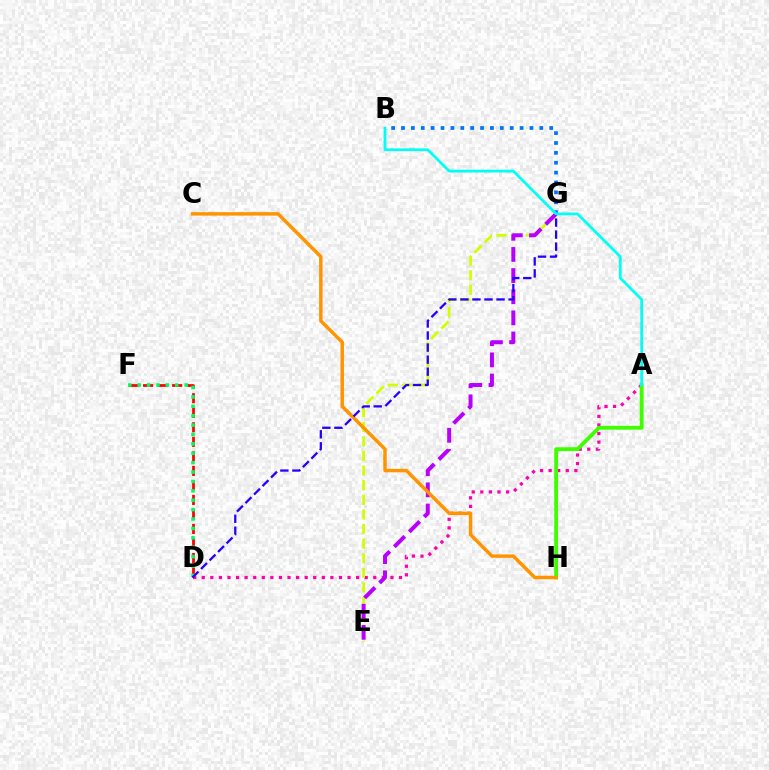{('A', 'D'): [{'color': '#ff00ac', 'line_style': 'dotted', 'thickness': 2.33}], ('E', 'G'): [{'color': '#d1ff00', 'line_style': 'dashed', 'thickness': 1.98}, {'color': '#b900ff', 'line_style': 'dashed', 'thickness': 2.87}], ('A', 'H'): [{'color': '#3dff00', 'line_style': 'solid', 'thickness': 2.75}], ('D', 'F'): [{'color': '#ff0000', 'line_style': 'dashed', 'thickness': 1.97}, {'color': '#00ff5c', 'line_style': 'dotted', 'thickness': 2.55}], ('C', 'H'): [{'color': '#ff9400', 'line_style': 'solid', 'thickness': 2.5}], ('D', 'G'): [{'color': '#2500ff', 'line_style': 'dashed', 'thickness': 1.64}], ('B', 'G'): [{'color': '#0074ff', 'line_style': 'dotted', 'thickness': 2.68}], ('A', 'B'): [{'color': '#00fff6', 'line_style': 'solid', 'thickness': 1.98}]}